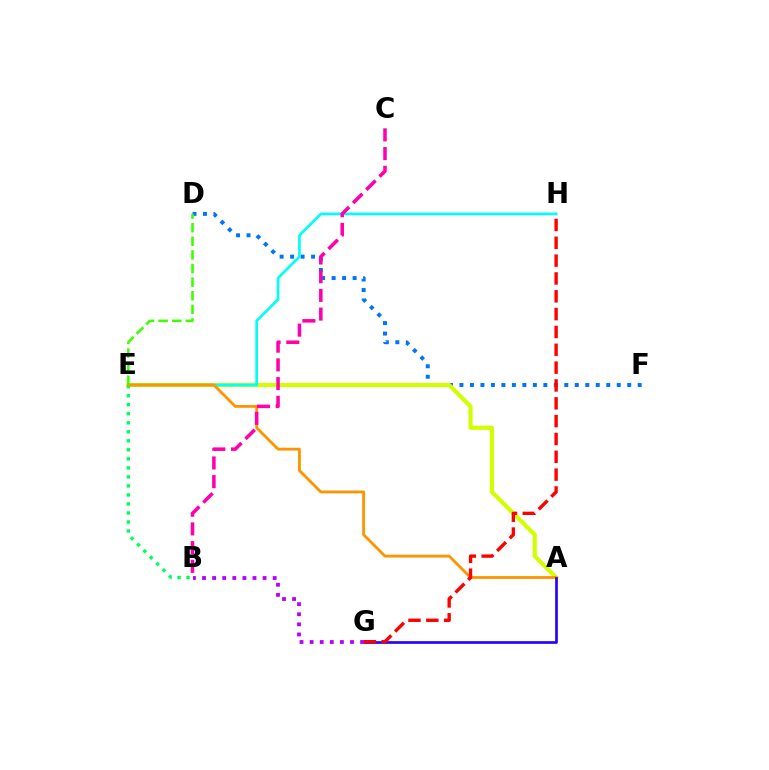{('D', 'F'): [{'color': '#0074ff', 'line_style': 'dotted', 'thickness': 2.85}], ('A', 'E'): [{'color': '#d1ff00', 'line_style': 'solid', 'thickness': 2.98}, {'color': '#ff9400', 'line_style': 'solid', 'thickness': 2.04}], ('E', 'H'): [{'color': '#00fff6', 'line_style': 'solid', 'thickness': 1.93}], ('B', 'E'): [{'color': '#00ff5c', 'line_style': 'dotted', 'thickness': 2.45}], ('B', 'C'): [{'color': '#ff00ac', 'line_style': 'dashed', 'thickness': 2.54}], ('A', 'G'): [{'color': '#2500ff', 'line_style': 'solid', 'thickness': 1.92}], ('G', 'H'): [{'color': '#ff0000', 'line_style': 'dashed', 'thickness': 2.42}], ('D', 'E'): [{'color': '#3dff00', 'line_style': 'dashed', 'thickness': 1.85}], ('B', 'G'): [{'color': '#b900ff', 'line_style': 'dotted', 'thickness': 2.74}]}